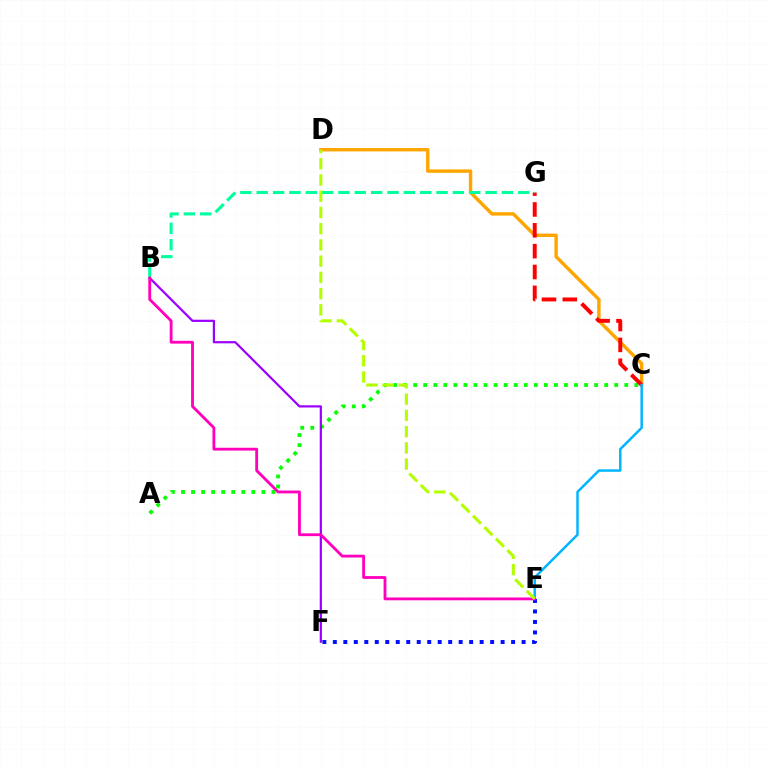{('C', 'D'): [{'color': '#ffa500', 'line_style': 'solid', 'thickness': 2.46}], ('A', 'C'): [{'color': '#08ff00', 'line_style': 'dotted', 'thickness': 2.73}], ('C', 'G'): [{'color': '#ff0000', 'line_style': 'dashed', 'thickness': 2.83}], ('B', 'F'): [{'color': '#9b00ff', 'line_style': 'solid', 'thickness': 1.59}], ('E', 'F'): [{'color': '#0010ff', 'line_style': 'dotted', 'thickness': 2.85}], ('B', 'G'): [{'color': '#00ff9d', 'line_style': 'dashed', 'thickness': 2.22}], ('C', 'E'): [{'color': '#00b5ff', 'line_style': 'solid', 'thickness': 1.78}], ('B', 'E'): [{'color': '#ff00bd', 'line_style': 'solid', 'thickness': 2.04}], ('D', 'E'): [{'color': '#b3ff00', 'line_style': 'dashed', 'thickness': 2.21}]}